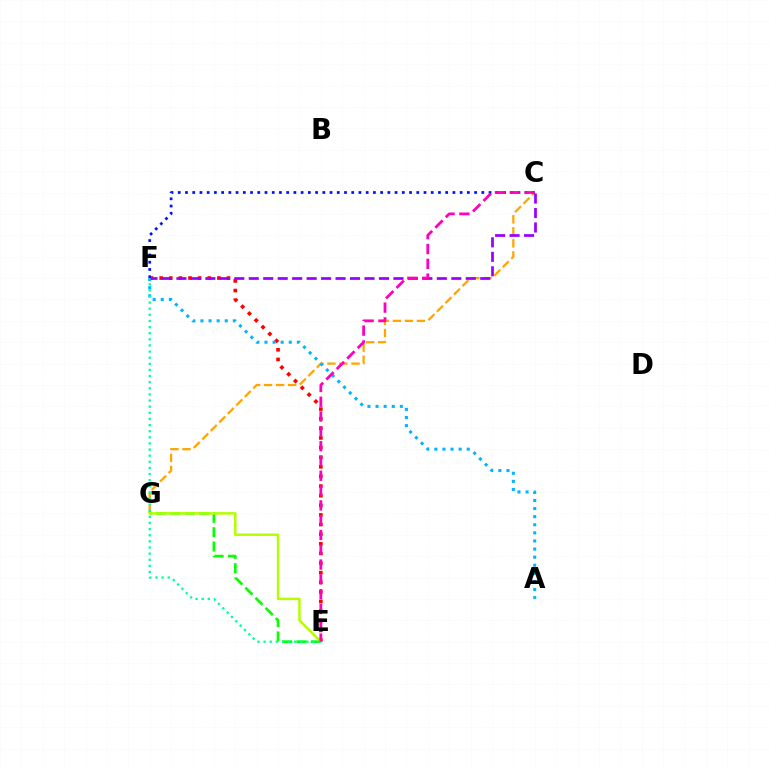{('E', 'F'): [{'color': '#ff0000', 'line_style': 'dotted', 'thickness': 2.61}, {'color': '#00ff9d', 'line_style': 'dotted', 'thickness': 1.66}], ('C', 'G'): [{'color': '#ffa500', 'line_style': 'dashed', 'thickness': 1.63}], ('A', 'F'): [{'color': '#00b5ff', 'line_style': 'dotted', 'thickness': 2.2}], ('E', 'G'): [{'color': '#08ff00', 'line_style': 'dashed', 'thickness': 1.95}, {'color': '#b3ff00', 'line_style': 'solid', 'thickness': 1.78}], ('C', 'F'): [{'color': '#0010ff', 'line_style': 'dotted', 'thickness': 1.96}, {'color': '#9b00ff', 'line_style': 'dashed', 'thickness': 1.97}], ('C', 'E'): [{'color': '#ff00bd', 'line_style': 'dashed', 'thickness': 2.01}]}